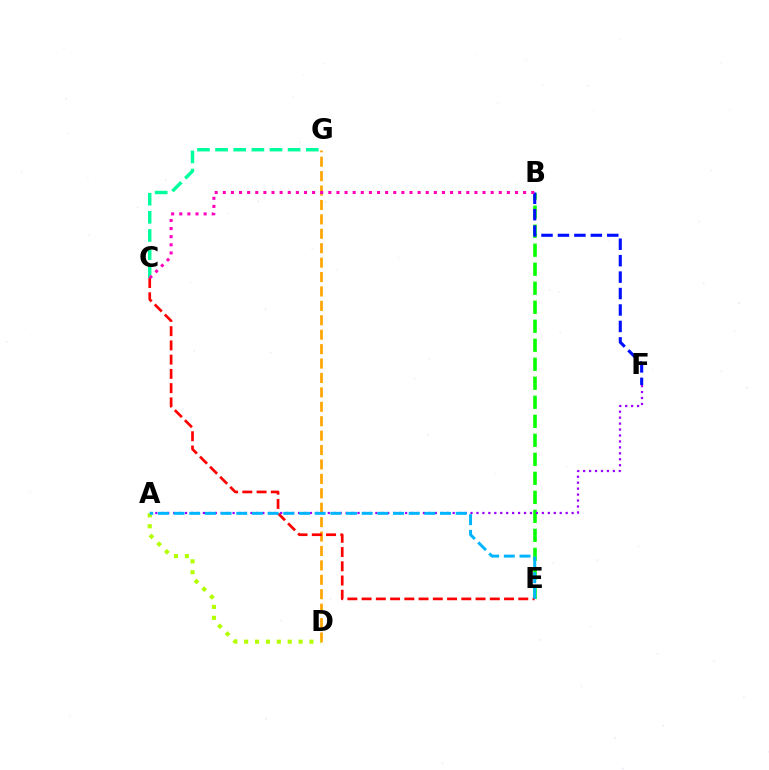{('B', 'E'): [{'color': '#08ff00', 'line_style': 'dashed', 'thickness': 2.58}], ('C', 'G'): [{'color': '#00ff9d', 'line_style': 'dashed', 'thickness': 2.46}], ('A', 'F'): [{'color': '#9b00ff', 'line_style': 'dotted', 'thickness': 1.62}], ('D', 'G'): [{'color': '#ffa500', 'line_style': 'dashed', 'thickness': 1.96}], ('B', 'F'): [{'color': '#0010ff', 'line_style': 'dashed', 'thickness': 2.23}], ('A', 'D'): [{'color': '#b3ff00', 'line_style': 'dotted', 'thickness': 2.96}], ('C', 'E'): [{'color': '#ff0000', 'line_style': 'dashed', 'thickness': 1.94}], ('A', 'E'): [{'color': '#00b5ff', 'line_style': 'dashed', 'thickness': 2.13}], ('B', 'C'): [{'color': '#ff00bd', 'line_style': 'dotted', 'thickness': 2.21}]}